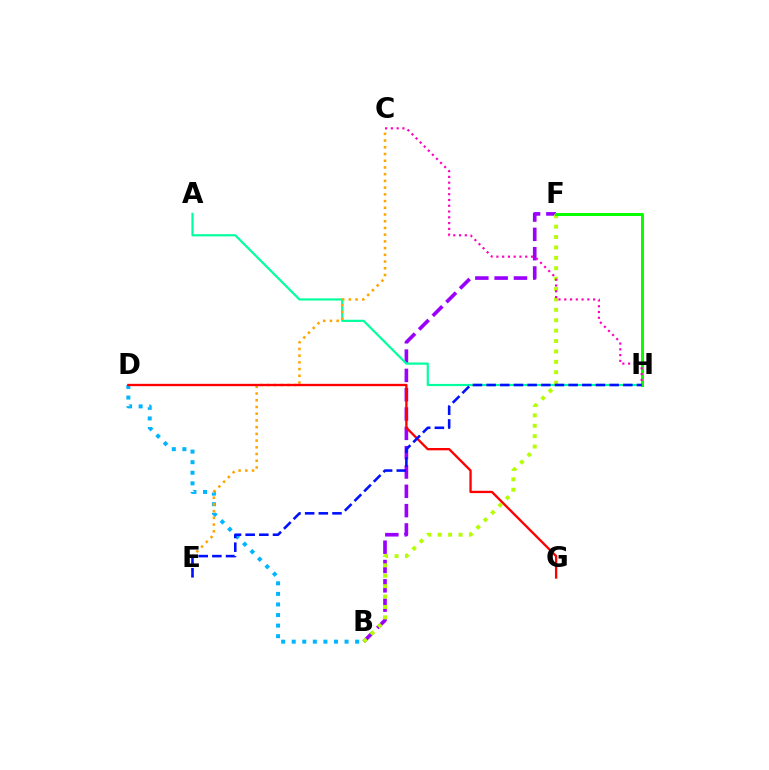{('B', 'F'): [{'color': '#9b00ff', 'line_style': 'dashed', 'thickness': 2.62}, {'color': '#b3ff00', 'line_style': 'dotted', 'thickness': 2.83}], ('B', 'D'): [{'color': '#00b5ff', 'line_style': 'dotted', 'thickness': 2.87}], ('A', 'H'): [{'color': '#00ff9d', 'line_style': 'solid', 'thickness': 1.58}], ('C', 'E'): [{'color': '#ffa500', 'line_style': 'dotted', 'thickness': 1.83}], ('F', 'H'): [{'color': '#08ff00', 'line_style': 'solid', 'thickness': 2.15}], ('D', 'G'): [{'color': '#ff0000', 'line_style': 'solid', 'thickness': 1.68}], ('C', 'H'): [{'color': '#ff00bd', 'line_style': 'dotted', 'thickness': 1.57}], ('E', 'H'): [{'color': '#0010ff', 'line_style': 'dashed', 'thickness': 1.86}]}